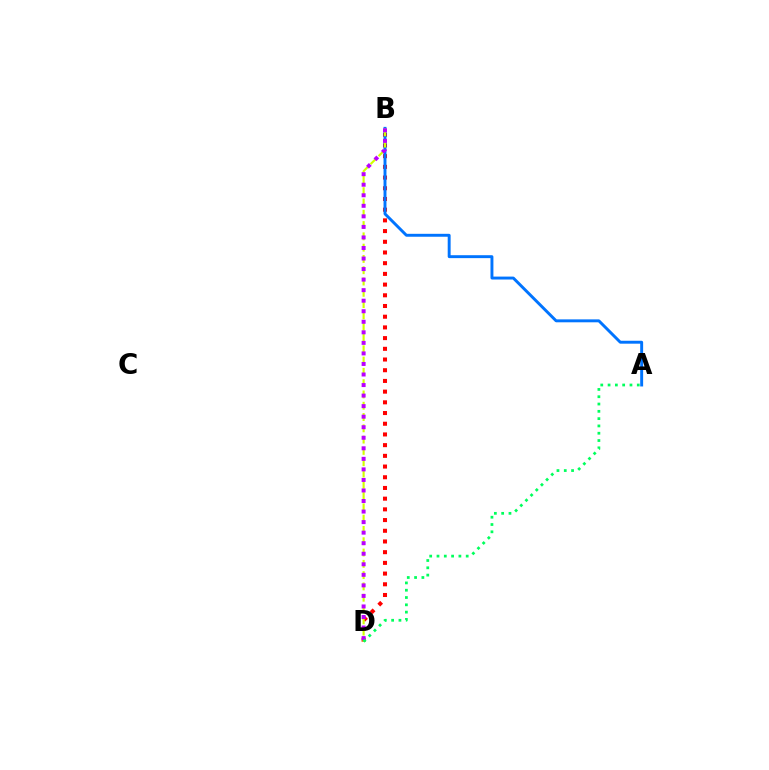{('B', 'D'): [{'color': '#ff0000', 'line_style': 'dotted', 'thickness': 2.91}, {'color': '#d1ff00', 'line_style': 'dashed', 'thickness': 1.53}, {'color': '#b900ff', 'line_style': 'dotted', 'thickness': 2.86}], ('A', 'B'): [{'color': '#0074ff', 'line_style': 'solid', 'thickness': 2.11}], ('A', 'D'): [{'color': '#00ff5c', 'line_style': 'dotted', 'thickness': 1.98}]}